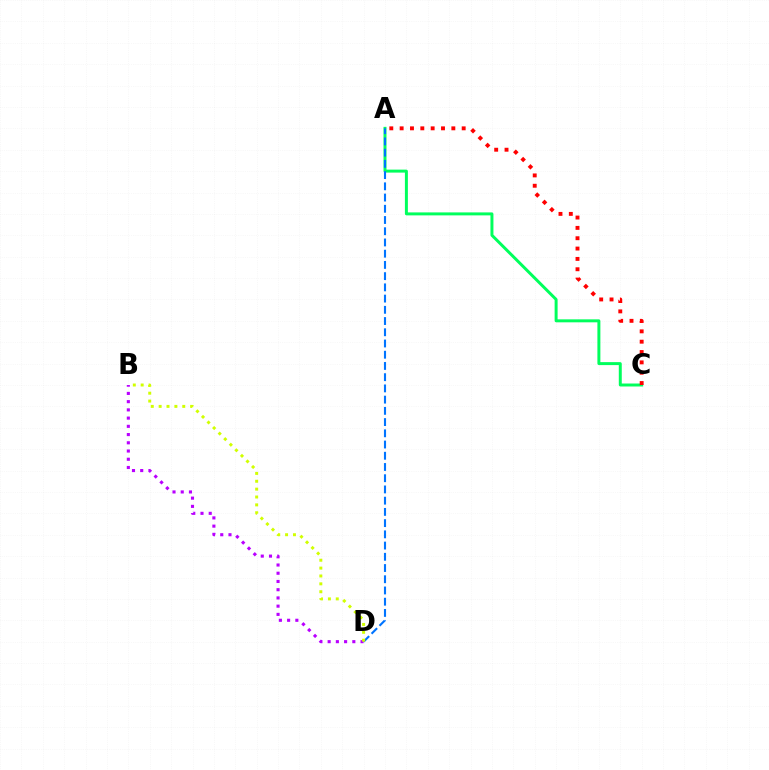{('B', 'D'): [{'color': '#b900ff', 'line_style': 'dotted', 'thickness': 2.24}, {'color': '#d1ff00', 'line_style': 'dotted', 'thickness': 2.14}], ('A', 'C'): [{'color': '#00ff5c', 'line_style': 'solid', 'thickness': 2.14}, {'color': '#ff0000', 'line_style': 'dotted', 'thickness': 2.81}], ('A', 'D'): [{'color': '#0074ff', 'line_style': 'dashed', 'thickness': 1.53}]}